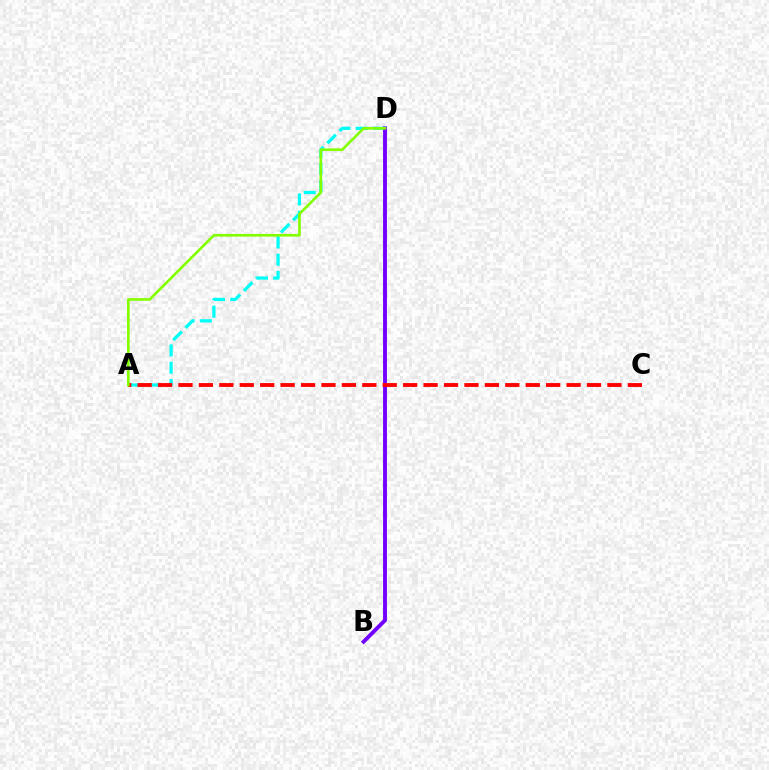{('A', 'D'): [{'color': '#00fff6', 'line_style': 'dashed', 'thickness': 2.35}, {'color': '#84ff00', 'line_style': 'solid', 'thickness': 1.92}], ('B', 'D'): [{'color': '#7200ff', 'line_style': 'solid', 'thickness': 2.8}], ('A', 'C'): [{'color': '#ff0000', 'line_style': 'dashed', 'thickness': 2.77}]}